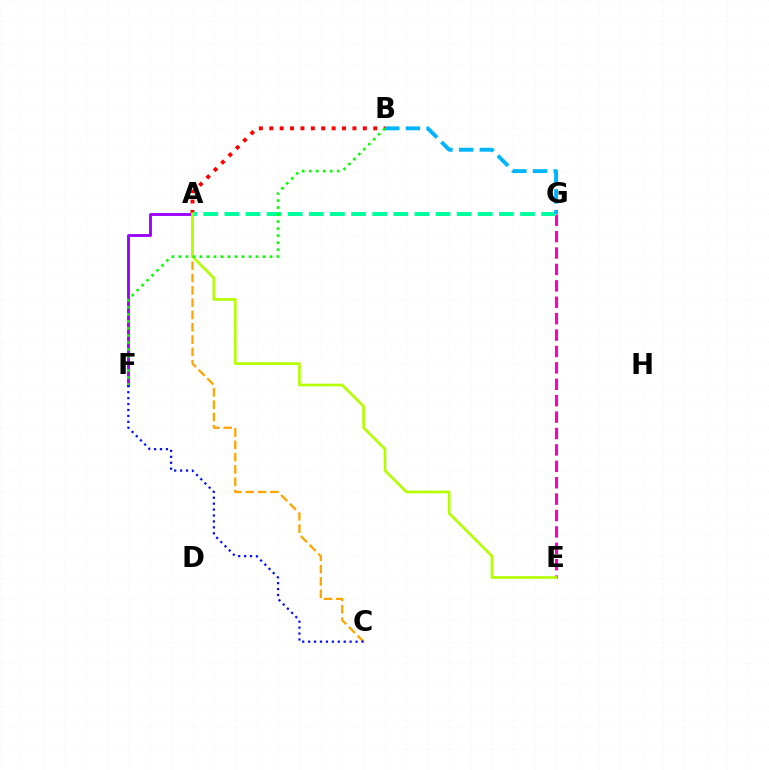{('A', 'C'): [{'color': '#ffa500', 'line_style': 'dashed', 'thickness': 1.67}], ('E', 'G'): [{'color': '#ff00bd', 'line_style': 'dashed', 'thickness': 2.23}], ('A', 'F'): [{'color': '#9b00ff', 'line_style': 'solid', 'thickness': 2.05}], ('A', 'B'): [{'color': '#ff0000', 'line_style': 'dotted', 'thickness': 2.82}], ('A', 'G'): [{'color': '#00ff9d', 'line_style': 'dashed', 'thickness': 2.87}], ('A', 'E'): [{'color': '#b3ff00', 'line_style': 'solid', 'thickness': 1.93}], ('B', 'G'): [{'color': '#00b5ff', 'line_style': 'dashed', 'thickness': 2.81}], ('B', 'F'): [{'color': '#08ff00', 'line_style': 'dotted', 'thickness': 1.91}], ('C', 'F'): [{'color': '#0010ff', 'line_style': 'dotted', 'thickness': 1.61}]}